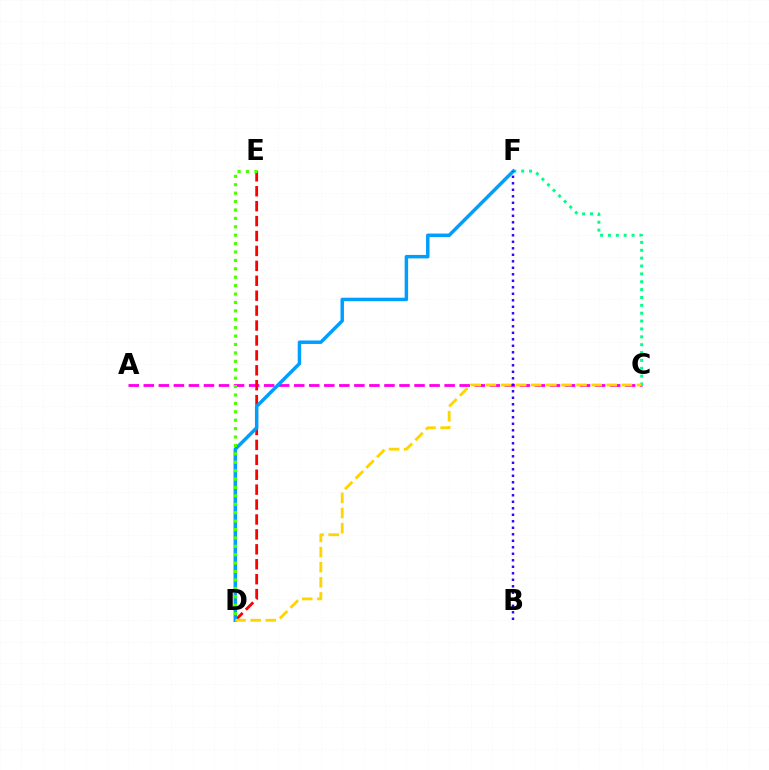{('A', 'C'): [{'color': '#ff00ed', 'line_style': 'dashed', 'thickness': 2.04}], ('C', 'F'): [{'color': '#00ff86', 'line_style': 'dotted', 'thickness': 2.14}], ('D', 'E'): [{'color': '#ff0000', 'line_style': 'dashed', 'thickness': 2.03}, {'color': '#4fff00', 'line_style': 'dotted', 'thickness': 2.28}], ('D', 'F'): [{'color': '#009eff', 'line_style': 'solid', 'thickness': 2.5}], ('C', 'D'): [{'color': '#ffd500', 'line_style': 'dashed', 'thickness': 2.05}], ('B', 'F'): [{'color': '#3700ff', 'line_style': 'dotted', 'thickness': 1.77}]}